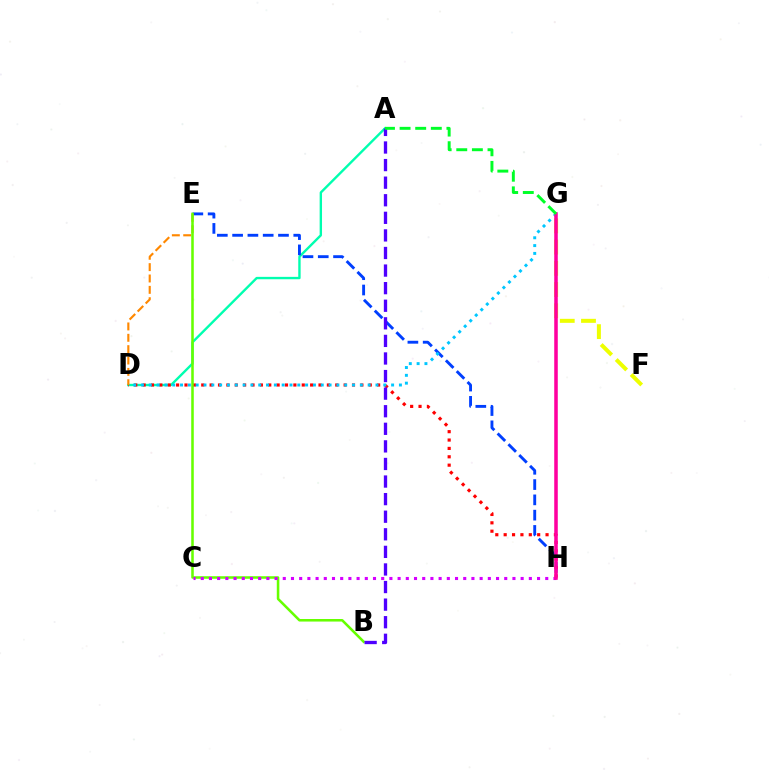{('A', 'D'): [{'color': '#00ffaf', 'line_style': 'solid', 'thickness': 1.71}], ('E', 'H'): [{'color': '#003fff', 'line_style': 'dashed', 'thickness': 2.08}], ('D', 'H'): [{'color': '#ff0000', 'line_style': 'dotted', 'thickness': 2.28}], ('D', 'E'): [{'color': '#ff8800', 'line_style': 'dashed', 'thickness': 1.54}], ('B', 'E'): [{'color': '#66ff00', 'line_style': 'solid', 'thickness': 1.84}], ('C', 'H'): [{'color': '#d600ff', 'line_style': 'dotted', 'thickness': 2.23}], ('F', 'G'): [{'color': '#eeff00', 'line_style': 'dashed', 'thickness': 2.88}], ('D', 'G'): [{'color': '#00c7ff', 'line_style': 'dotted', 'thickness': 2.12}], ('G', 'H'): [{'color': '#ff00a0', 'line_style': 'solid', 'thickness': 2.55}], ('A', 'B'): [{'color': '#4f00ff', 'line_style': 'dashed', 'thickness': 2.39}], ('A', 'G'): [{'color': '#00ff27', 'line_style': 'dashed', 'thickness': 2.12}]}